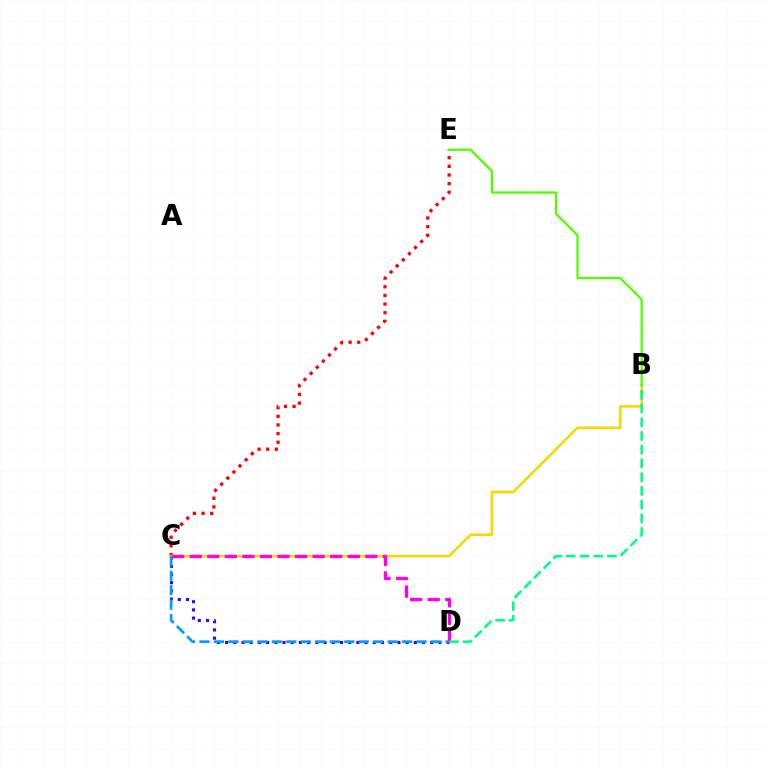{('C', 'E'): [{'color': '#ff0000', 'line_style': 'dotted', 'thickness': 2.35}], ('B', 'C'): [{'color': '#ffd500', 'line_style': 'solid', 'thickness': 1.85}], ('C', 'D'): [{'color': '#3700ff', 'line_style': 'dotted', 'thickness': 2.23}, {'color': '#009eff', 'line_style': 'dashed', 'thickness': 1.97}, {'color': '#ff00ed', 'line_style': 'dashed', 'thickness': 2.39}], ('B', 'E'): [{'color': '#4fff00', 'line_style': 'solid', 'thickness': 1.63}], ('B', 'D'): [{'color': '#00ff86', 'line_style': 'dashed', 'thickness': 1.87}]}